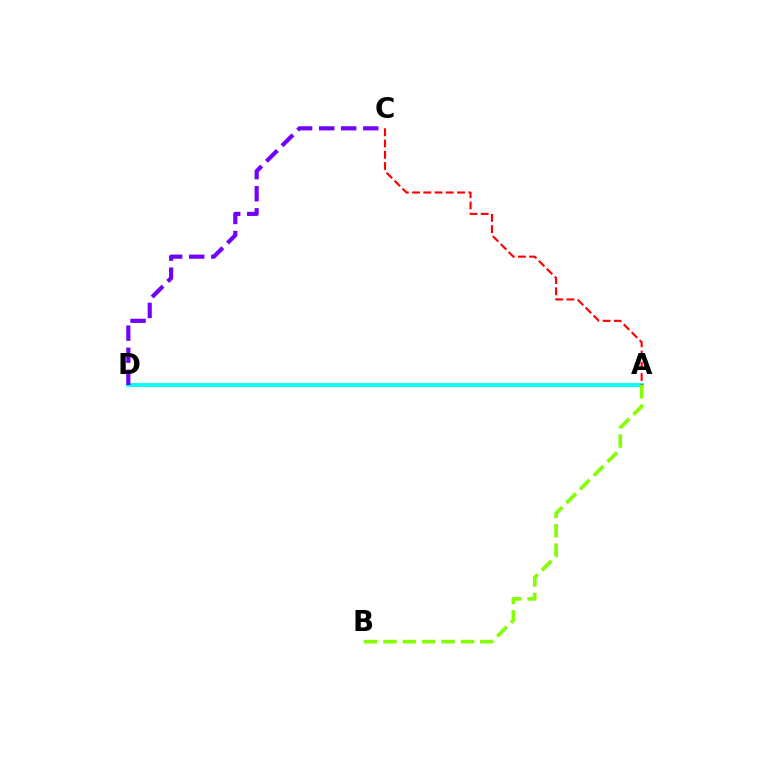{('A', 'D'): [{'color': '#00fff6', 'line_style': 'solid', 'thickness': 2.73}], ('A', 'C'): [{'color': '#ff0000', 'line_style': 'dashed', 'thickness': 1.53}], ('C', 'D'): [{'color': '#7200ff', 'line_style': 'dashed', 'thickness': 3.0}], ('A', 'B'): [{'color': '#84ff00', 'line_style': 'dashed', 'thickness': 2.63}]}